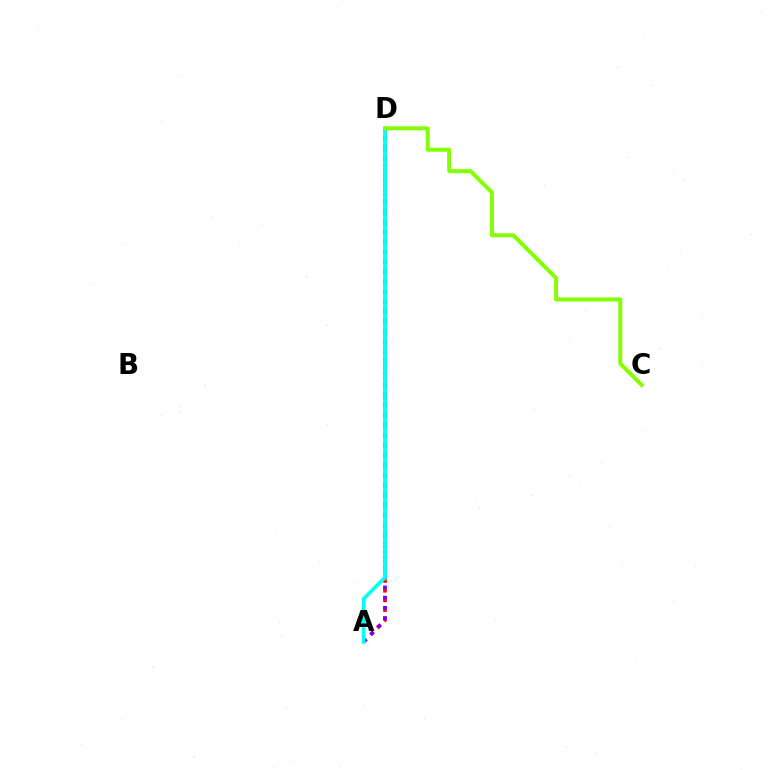{('A', 'D'): [{'color': '#ff0000', 'line_style': 'dotted', 'thickness': 2.63}, {'color': '#7200ff', 'line_style': 'dotted', 'thickness': 2.77}, {'color': '#00fff6', 'line_style': 'solid', 'thickness': 2.7}], ('C', 'D'): [{'color': '#84ff00', 'line_style': 'solid', 'thickness': 2.87}]}